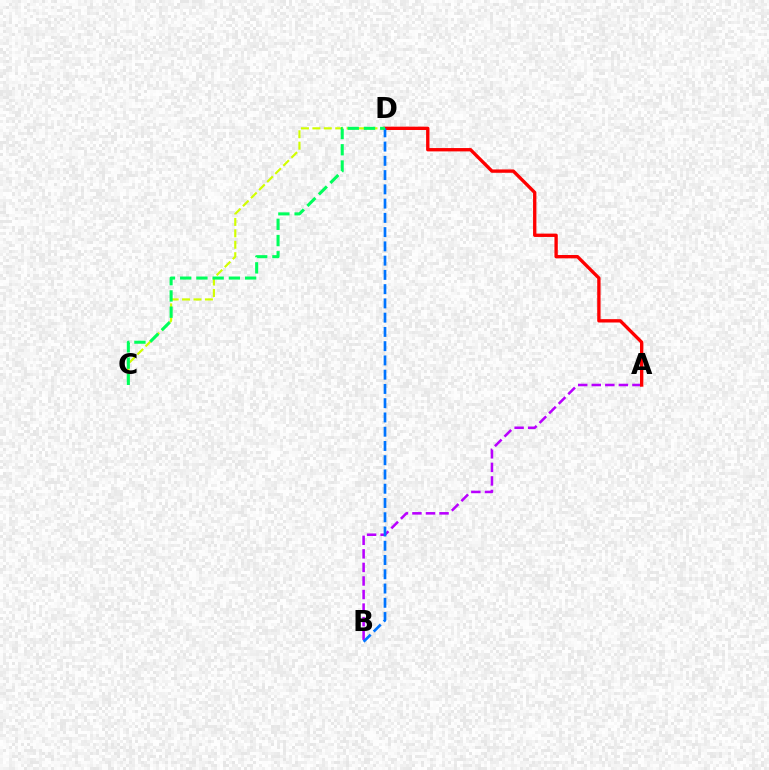{('A', 'B'): [{'color': '#b900ff', 'line_style': 'dashed', 'thickness': 1.84}], ('C', 'D'): [{'color': '#d1ff00', 'line_style': 'dashed', 'thickness': 1.55}, {'color': '#00ff5c', 'line_style': 'dashed', 'thickness': 2.21}], ('A', 'D'): [{'color': '#ff0000', 'line_style': 'solid', 'thickness': 2.41}], ('B', 'D'): [{'color': '#0074ff', 'line_style': 'dashed', 'thickness': 1.94}]}